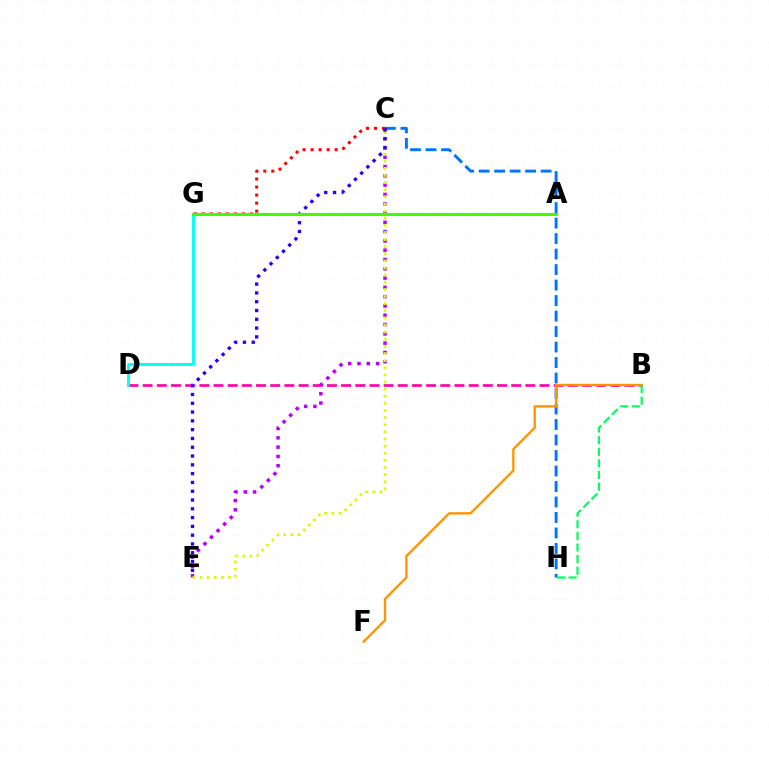{('B', 'D'): [{'color': '#ff00ac', 'line_style': 'dashed', 'thickness': 1.93}], ('C', 'H'): [{'color': '#0074ff', 'line_style': 'dashed', 'thickness': 2.1}], ('D', 'G'): [{'color': '#00fff6', 'line_style': 'solid', 'thickness': 2.07}], ('C', 'E'): [{'color': '#b900ff', 'line_style': 'dotted', 'thickness': 2.53}, {'color': '#d1ff00', 'line_style': 'dotted', 'thickness': 1.94}, {'color': '#2500ff', 'line_style': 'dotted', 'thickness': 2.39}], ('C', 'G'): [{'color': '#ff0000', 'line_style': 'dotted', 'thickness': 2.18}], ('B', 'F'): [{'color': '#ff9400', 'line_style': 'solid', 'thickness': 1.69}], ('B', 'H'): [{'color': '#00ff5c', 'line_style': 'dashed', 'thickness': 1.58}], ('A', 'G'): [{'color': '#3dff00', 'line_style': 'solid', 'thickness': 2.19}]}